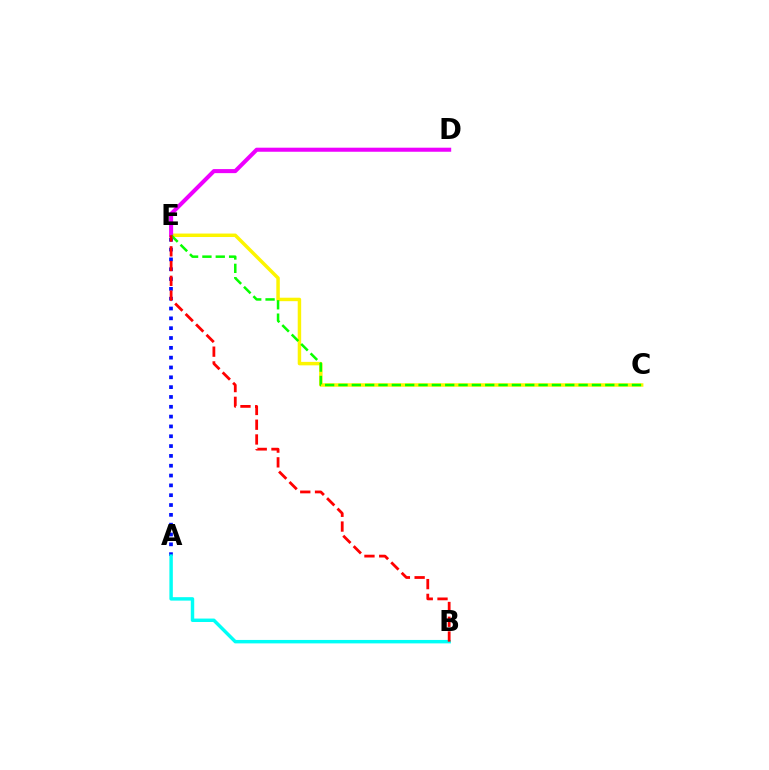{('C', 'E'): [{'color': '#fcf500', 'line_style': 'solid', 'thickness': 2.49}, {'color': '#08ff00', 'line_style': 'dashed', 'thickness': 1.81}], ('A', 'E'): [{'color': '#0010ff', 'line_style': 'dotted', 'thickness': 2.67}], ('D', 'E'): [{'color': '#ee00ff', 'line_style': 'solid', 'thickness': 2.92}], ('A', 'B'): [{'color': '#00fff6', 'line_style': 'solid', 'thickness': 2.48}], ('B', 'E'): [{'color': '#ff0000', 'line_style': 'dashed', 'thickness': 2.0}]}